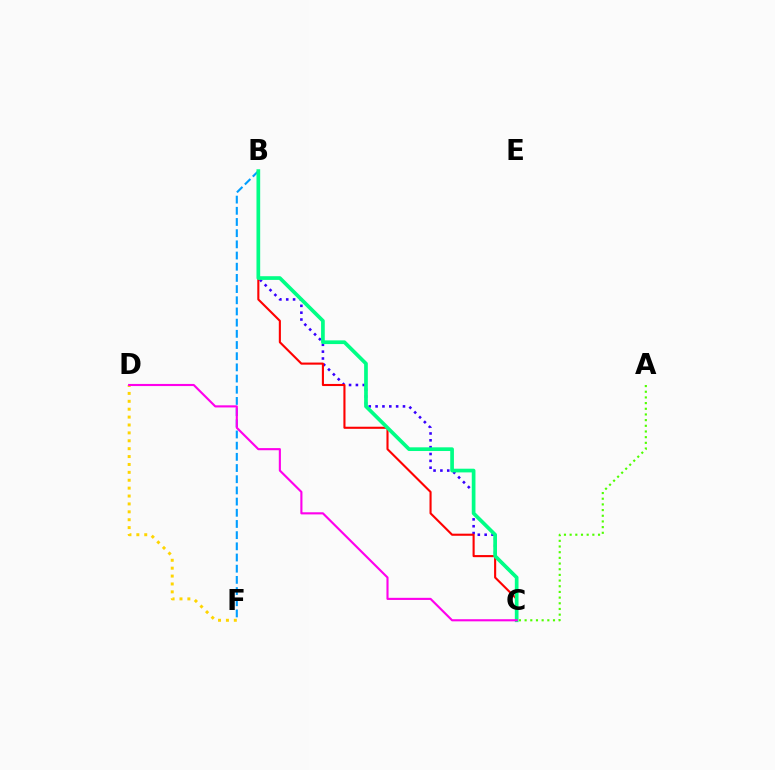{('B', 'F'): [{'color': '#009eff', 'line_style': 'dashed', 'thickness': 1.52}], ('B', 'C'): [{'color': '#3700ff', 'line_style': 'dotted', 'thickness': 1.86}, {'color': '#ff0000', 'line_style': 'solid', 'thickness': 1.52}, {'color': '#00ff86', 'line_style': 'solid', 'thickness': 2.66}], ('A', 'C'): [{'color': '#4fff00', 'line_style': 'dotted', 'thickness': 1.54}], ('D', 'F'): [{'color': '#ffd500', 'line_style': 'dotted', 'thickness': 2.14}], ('C', 'D'): [{'color': '#ff00ed', 'line_style': 'solid', 'thickness': 1.53}]}